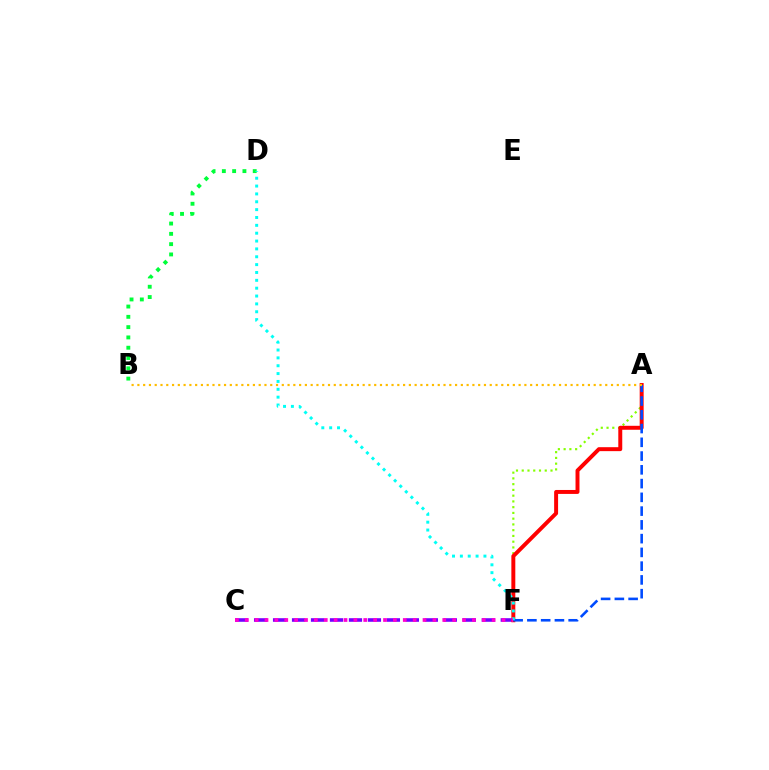{('A', 'F'): [{'color': '#84ff00', 'line_style': 'dotted', 'thickness': 1.56}, {'color': '#ff0000', 'line_style': 'solid', 'thickness': 2.85}, {'color': '#004bff', 'line_style': 'dashed', 'thickness': 1.87}], ('C', 'F'): [{'color': '#7200ff', 'line_style': 'dashed', 'thickness': 2.58}, {'color': '#ff00cf', 'line_style': 'dotted', 'thickness': 2.68}], ('B', 'D'): [{'color': '#00ff39', 'line_style': 'dotted', 'thickness': 2.8}], ('A', 'B'): [{'color': '#ffbd00', 'line_style': 'dotted', 'thickness': 1.57}], ('D', 'F'): [{'color': '#00fff6', 'line_style': 'dotted', 'thickness': 2.13}]}